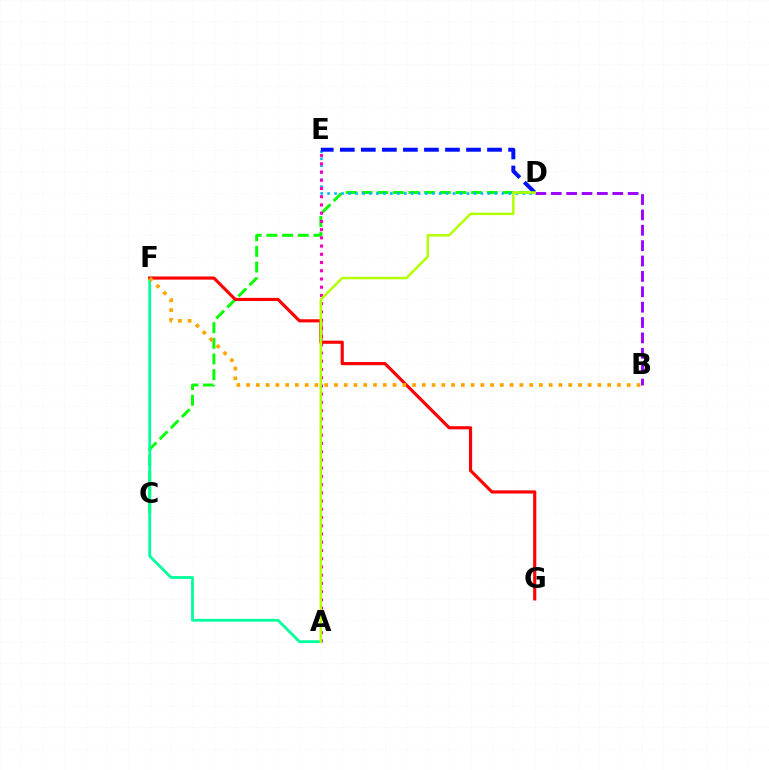{('C', 'D'): [{'color': '#08ff00', 'line_style': 'dashed', 'thickness': 2.13}], ('B', 'D'): [{'color': '#9b00ff', 'line_style': 'dashed', 'thickness': 2.09}], ('D', 'E'): [{'color': '#00b5ff', 'line_style': 'dotted', 'thickness': 1.89}, {'color': '#0010ff', 'line_style': 'dashed', 'thickness': 2.86}], ('A', 'E'): [{'color': '#ff00bd', 'line_style': 'dotted', 'thickness': 2.24}], ('A', 'F'): [{'color': '#00ff9d', 'line_style': 'solid', 'thickness': 2.0}], ('F', 'G'): [{'color': '#ff0000', 'line_style': 'solid', 'thickness': 2.27}], ('B', 'F'): [{'color': '#ffa500', 'line_style': 'dotted', 'thickness': 2.65}], ('A', 'D'): [{'color': '#b3ff00', 'line_style': 'solid', 'thickness': 1.79}]}